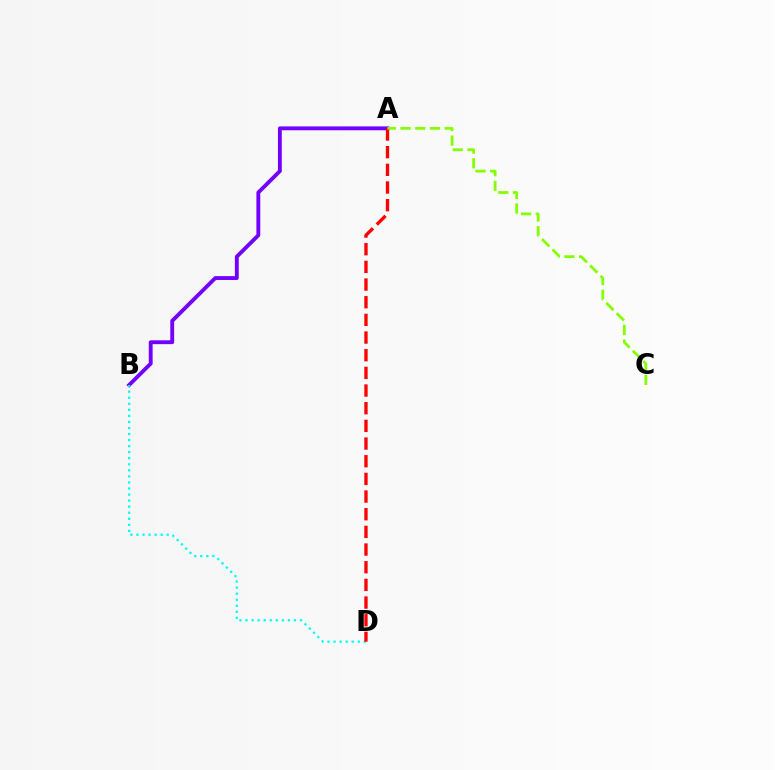{('A', 'B'): [{'color': '#7200ff', 'line_style': 'solid', 'thickness': 2.77}], ('B', 'D'): [{'color': '#00fff6', 'line_style': 'dotted', 'thickness': 1.64}], ('A', 'D'): [{'color': '#ff0000', 'line_style': 'dashed', 'thickness': 2.4}], ('A', 'C'): [{'color': '#84ff00', 'line_style': 'dashed', 'thickness': 2.0}]}